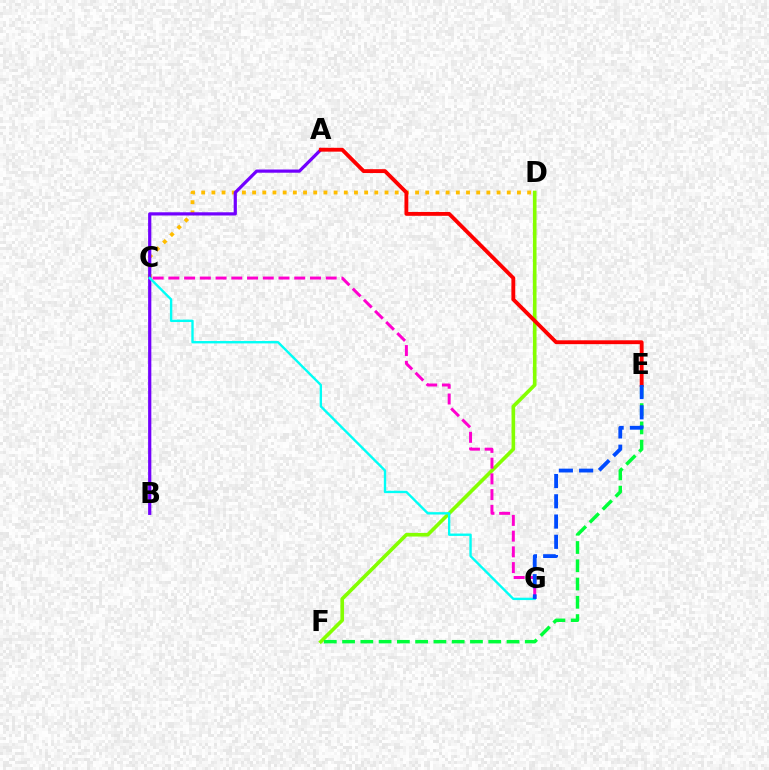{('C', 'D'): [{'color': '#ffbd00', 'line_style': 'dotted', 'thickness': 2.77}], ('D', 'F'): [{'color': '#84ff00', 'line_style': 'solid', 'thickness': 2.61}], ('A', 'B'): [{'color': '#7200ff', 'line_style': 'solid', 'thickness': 2.31}], ('C', 'G'): [{'color': '#00fff6', 'line_style': 'solid', 'thickness': 1.71}, {'color': '#ff00cf', 'line_style': 'dashed', 'thickness': 2.14}], ('E', 'F'): [{'color': '#00ff39', 'line_style': 'dashed', 'thickness': 2.48}], ('A', 'E'): [{'color': '#ff0000', 'line_style': 'solid', 'thickness': 2.78}], ('E', 'G'): [{'color': '#004bff', 'line_style': 'dashed', 'thickness': 2.75}]}